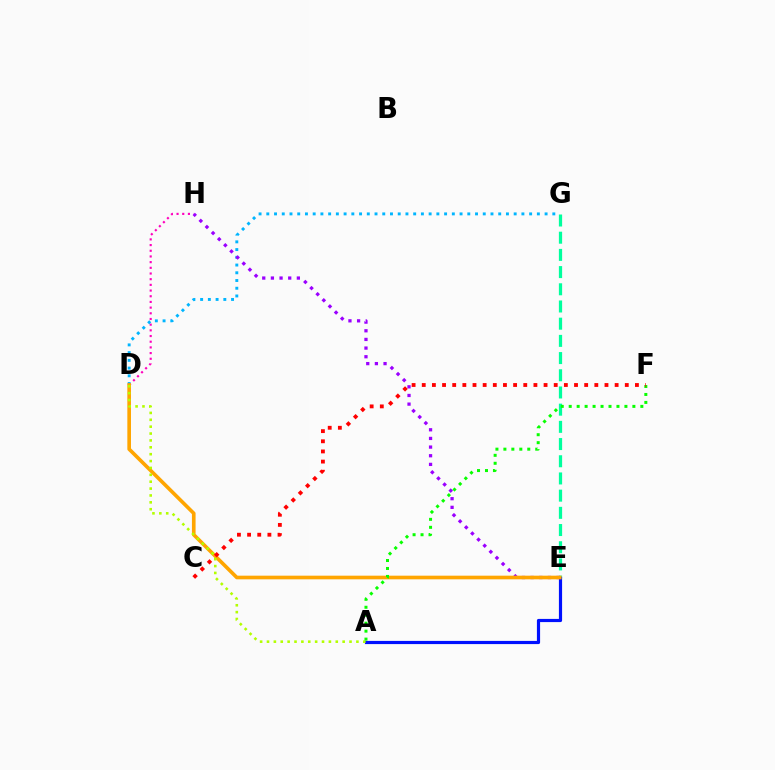{('D', 'H'): [{'color': '#ff00bd', 'line_style': 'dotted', 'thickness': 1.54}], ('E', 'G'): [{'color': '#00ff9d', 'line_style': 'dashed', 'thickness': 2.34}], ('A', 'E'): [{'color': '#0010ff', 'line_style': 'solid', 'thickness': 2.29}], ('D', 'G'): [{'color': '#00b5ff', 'line_style': 'dotted', 'thickness': 2.1}], ('E', 'H'): [{'color': '#9b00ff', 'line_style': 'dotted', 'thickness': 2.35}], ('D', 'E'): [{'color': '#ffa500', 'line_style': 'solid', 'thickness': 2.62}], ('A', 'D'): [{'color': '#b3ff00', 'line_style': 'dotted', 'thickness': 1.87}], ('A', 'F'): [{'color': '#08ff00', 'line_style': 'dotted', 'thickness': 2.16}], ('C', 'F'): [{'color': '#ff0000', 'line_style': 'dotted', 'thickness': 2.76}]}